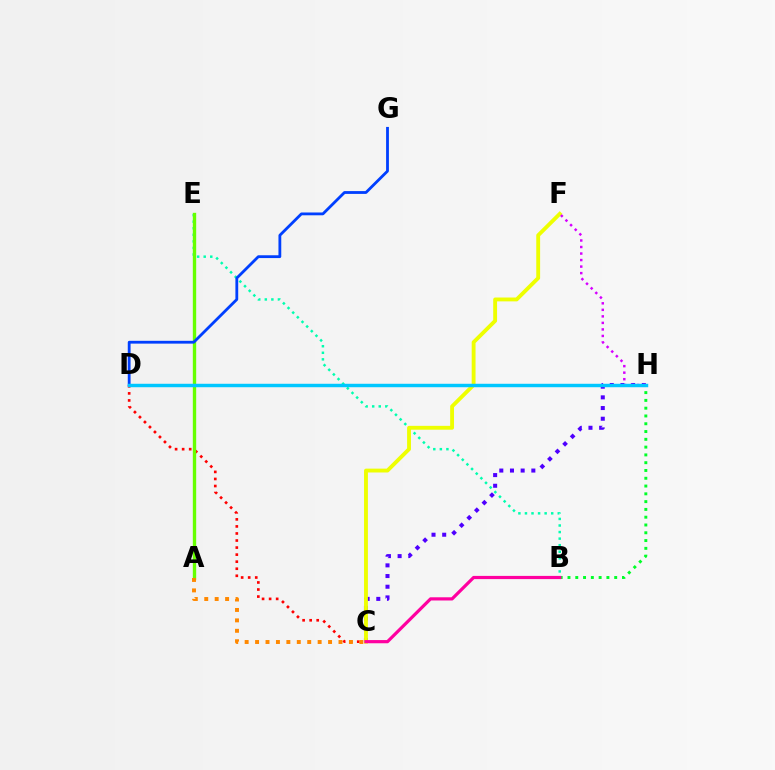{('C', 'H'): [{'color': '#4f00ff', 'line_style': 'dotted', 'thickness': 2.9}], ('C', 'D'): [{'color': '#ff0000', 'line_style': 'dotted', 'thickness': 1.92}], ('B', 'E'): [{'color': '#00ffaf', 'line_style': 'dotted', 'thickness': 1.78}], ('A', 'E'): [{'color': '#66ff00', 'line_style': 'solid', 'thickness': 2.42}], ('D', 'G'): [{'color': '#003fff', 'line_style': 'solid', 'thickness': 2.02}], ('C', 'F'): [{'color': '#eeff00', 'line_style': 'solid', 'thickness': 2.78}], ('B', 'H'): [{'color': '#00ff27', 'line_style': 'dotted', 'thickness': 2.12}], ('F', 'H'): [{'color': '#d600ff', 'line_style': 'dotted', 'thickness': 1.77}], ('A', 'C'): [{'color': '#ff8800', 'line_style': 'dotted', 'thickness': 2.83}], ('D', 'H'): [{'color': '#00c7ff', 'line_style': 'solid', 'thickness': 2.48}], ('B', 'C'): [{'color': '#ff00a0', 'line_style': 'solid', 'thickness': 2.3}]}